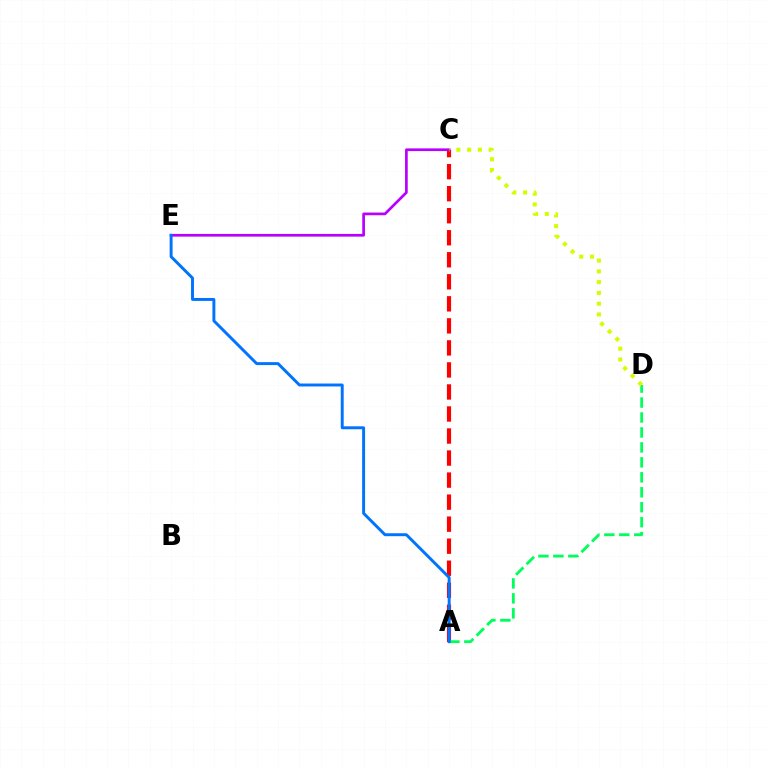{('A', 'C'): [{'color': '#ff0000', 'line_style': 'dashed', 'thickness': 2.99}], ('A', 'D'): [{'color': '#00ff5c', 'line_style': 'dashed', 'thickness': 2.03}], ('C', 'E'): [{'color': '#b900ff', 'line_style': 'solid', 'thickness': 1.94}], ('C', 'D'): [{'color': '#d1ff00', 'line_style': 'dotted', 'thickness': 2.93}], ('A', 'E'): [{'color': '#0074ff', 'line_style': 'solid', 'thickness': 2.12}]}